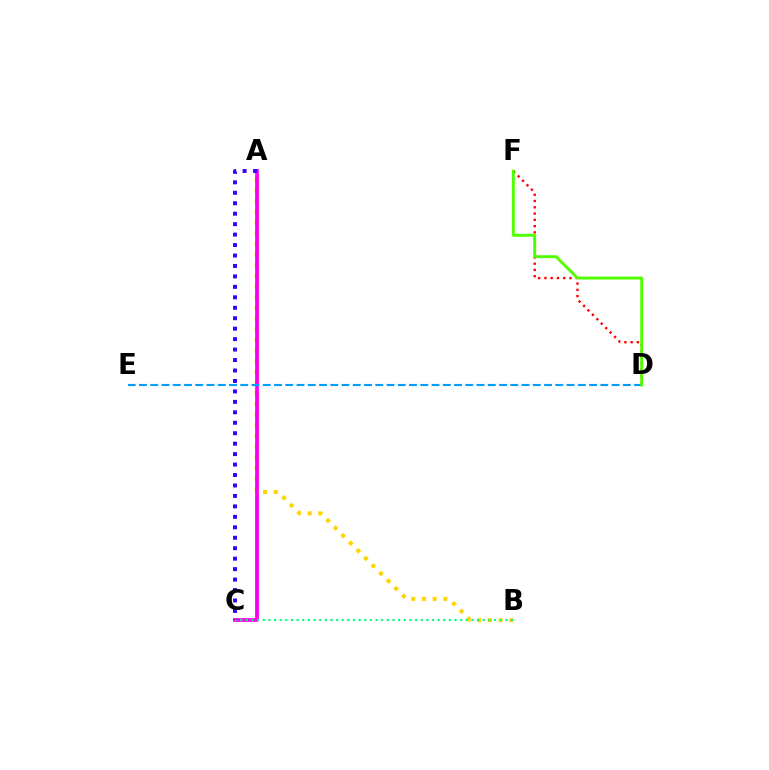{('A', 'B'): [{'color': '#ffd500', 'line_style': 'dotted', 'thickness': 2.91}], ('A', 'C'): [{'color': '#ff00ed', 'line_style': 'solid', 'thickness': 2.72}, {'color': '#3700ff', 'line_style': 'dotted', 'thickness': 2.84}], ('D', 'F'): [{'color': '#ff0000', 'line_style': 'dotted', 'thickness': 1.7}, {'color': '#4fff00', 'line_style': 'solid', 'thickness': 2.08}], ('B', 'C'): [{'color': '#00ff86', 'line_style': 'dotted', 'thickness': 1.53}], ('D', 'E'): [{'color': '#009eff', 'line_style': 'dashed', 'thickness': 1.53}]}